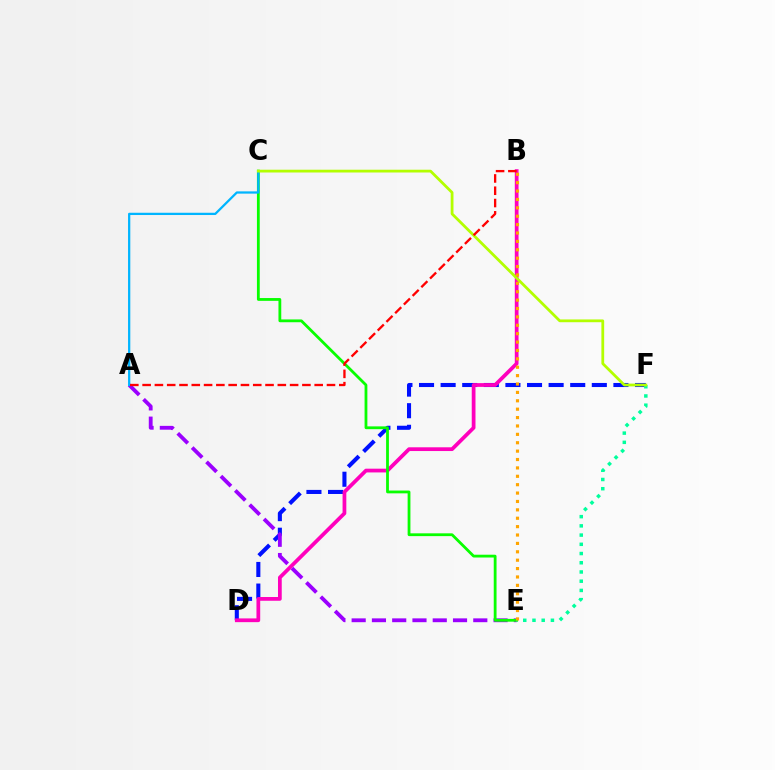{('D', 'F'): [{'color': '#0010ff', 'line_style': 'dashed', 'thickness': 2.93}], ('B', 'D'): [{'color': '#ff00bd', 'line_style': 'solid', 'thickness': 2.7}], ('A', 'E'): [{'color': '#9b00ff', 'line_style': 'dashed', 'thickness': 2.75}], ('C', 'E'): [{'color': '#08ff00', 'line_style': 'solid', 'thickness': 2.02}], ('A', 'C'): [{'color': '#00b5ff', 'line_style': 'solid', 'thickness': 1.63}], ('E', 'F'): [{'color': '#00ff9d', 'line_style': 'dotted', 'thickness': 2.51}], ('C', 'F'): [{'color': '#b3ff00', 'line_style': 'solid', 'thickness': 2.0}], ('B', 'E'): [{'color': '#ffa500', 'line_style': 'dotted', 'thickness': 2.28}], ('A', 'B'): [{'color': '#ff0000', 'line_style': 'dashed', 'thickness': 1.67}]}